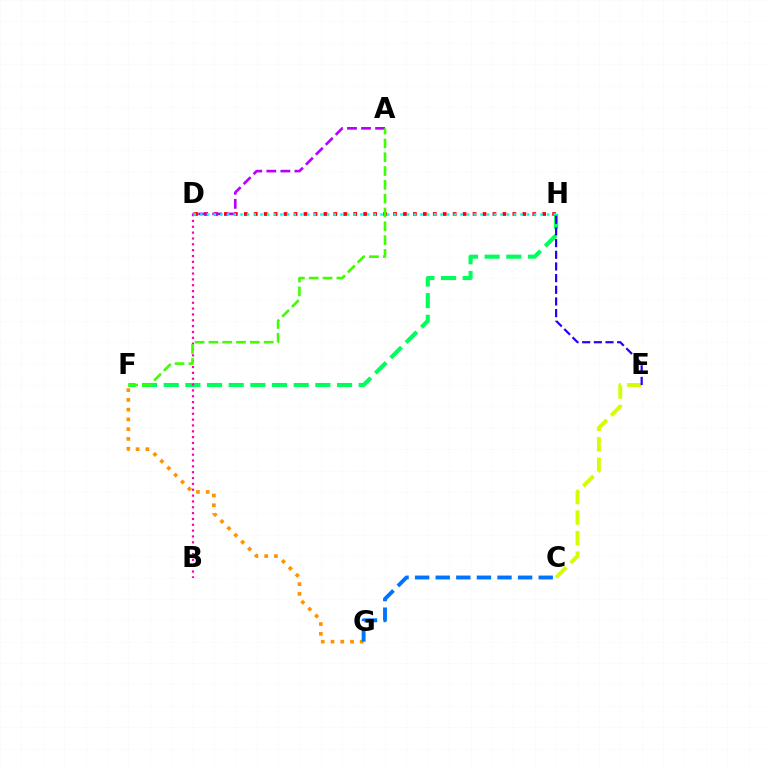{('F', 'G'): [{'color': '#ff9400', 'line_style': 'dotted', 'thickness': 2.65}], ('F', 'H'): [{'color': '#00ff5c', 'line_style': 'dashed', 'thickness': 2.94}], ('B', 'D'): [{'color': '#ff00ac', 'line_style': 'dotted', 'thickness': 1.59}], ('C', 'E'): [{'color': '#d1ff00', 'line_style': 'dashed', 'thickness': 2.79}], ('D', 'H'): [{'color': '#ff0000', 'line_style': 'dotted', 'thickness': 2.7}, {'color': '#00fff6', 'line_style': 'dotted', 'thickness': 1.81}], ('A', 'D'): [{'color': '#b900ff', 'line_style': 'dashed', 'thickness': 1.91}], ('C', 'G'): [{'color': '#0074ff', 'line_style': 'dashed', 'thickness': 2.8}], ('E', 'H'): [{'color': '#2500ff', 'line_style': 'dashed', 'thickness': 1.58}], ('A', 'F'): [{'color': '#3dff00', 'line_style': 'dashed', 'thickness': 1.88}]}